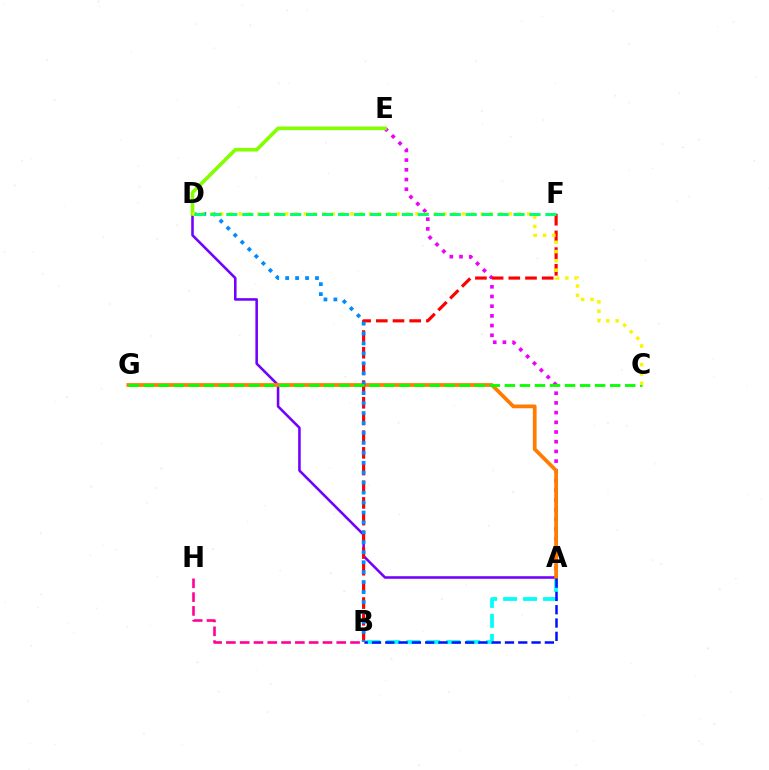{('A', 'E'): [{'color': '#ee00ff', 'line_style': 'dotted', 'thickness': 2.64}], ('A', 'B'): [{'color': '#00fff6', 'line_style': 'dashed', 'thickness': 2.71}, {'color': '#0010ff', 'line_style': 'dashed', 'thickness': 1.81}], ('A', 'D'): [{'color': '#7200ff', 'line_style': 'solid', 'thickness': 1.85}], ('A', 'G'): [{'color': '#ff7c00', 'line_style': 'solid', 'thickness': 2.7}], ('B', 'F'): [{'color': '#ff0000', 'line_style': 'dashed', 'thickness': 2.27}], ('B', 'D'): [{'color': '#008cff', 'line_style': 'dotted', 'thickness': 2.7}], ('C', 'G'): [{'color': '#08ff00', 'line_style': 'dashed', 'thickness': 2.04}], ('B', 'H'): [{'color': '#ff0094', 'line_style': 'dashed', 'thickness': 1.87}], ('D', 'E'): [{'color': '#84ff00', 'line_style': 'solid', 'thickness': 2.61}], ('C', 'D'): [{'color': '#fcf500', 'line_style': 'dotted', 'thickness': 2.53}], ('D', 'F'): [{'color': '#00ff74', 'line_style': 'dashed', 'thickness': 2.17}]}